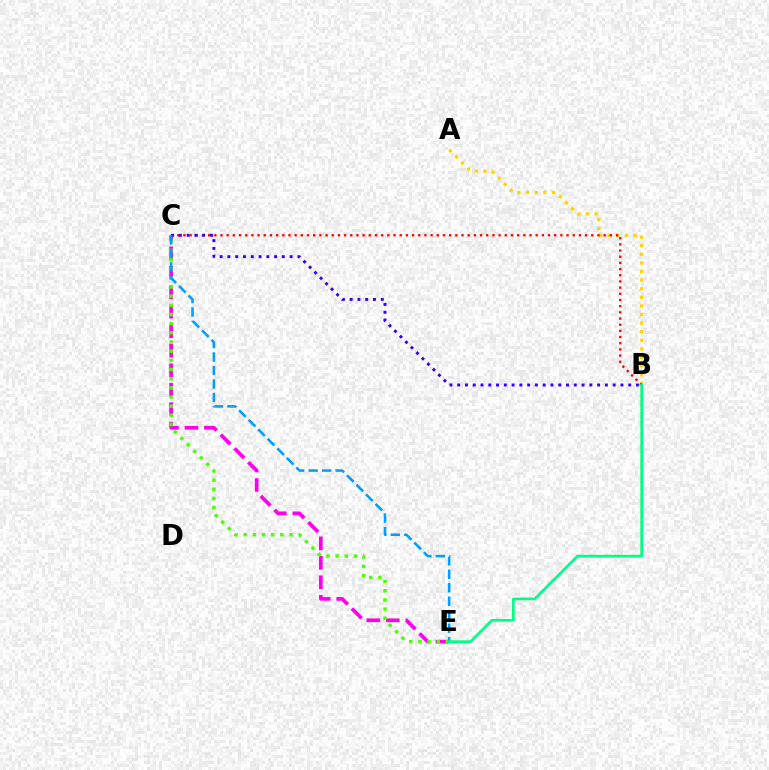{('A', 'B'): [{'color': '#ffd500', 'line_style': 'dotted', 'thickness': 2.34}], ('C', 'E'): [{'color': '#ff00ed', 'line_style': 'dashed', 'thickness': 2.65}, {'color': '#4fff00', 'line_style': 'dotted', 'thickness': 2.49}, {'color': '#009eff', 'line_style': 'dashed', 'thickness': 1.83}], ('B', 'C'): [{'color': '#ff0000', 'line_style': 'dotted', 'thickness': 1.68}, {'color': '#3700ff', 'line_style': 'dotted', 'thickness': 2.11}], ('B', 'E'): [{'color': '#00ff86', 'line_style': 'solid', 'thickness': 1.94}]}